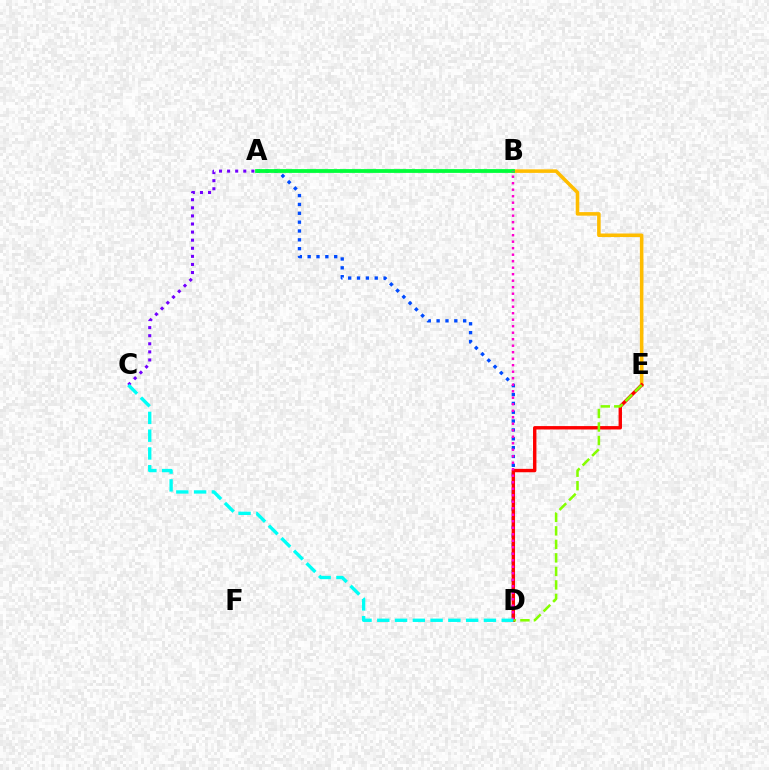{('B', 'E'): [{'color': '#ffbd00', 'line_style': 'solid', 'thickness': 2.56}], ('A', 'D'): [{'color': '#004bff', 'line_style': 'dotted', 'thickness': 2.4}], ('A', 'B'): [{'color': '#00ff39', 'line_style': 'solid', 'thickness': 2.72}], ('D', 'E'): [{'color': '#ff0000', 'line_style': 'solid', 'thickness': 2.44}, {'color': '#84ff00', 'line_style': 'dashed', 'thickness': 1.84}], ('A', 'C'): [{'color': '#7200ff', 'line_style': 'dotted', 'thickness': 2.2}], ('B', 'D'): [{'color': '#ff00cf', 'line_style': 'dotted', 'thickness': 1.77}], ('C', 'D'): [{'color': '#00fff6', 'line_style': 'dashed', 'thickness': 2.41}]}